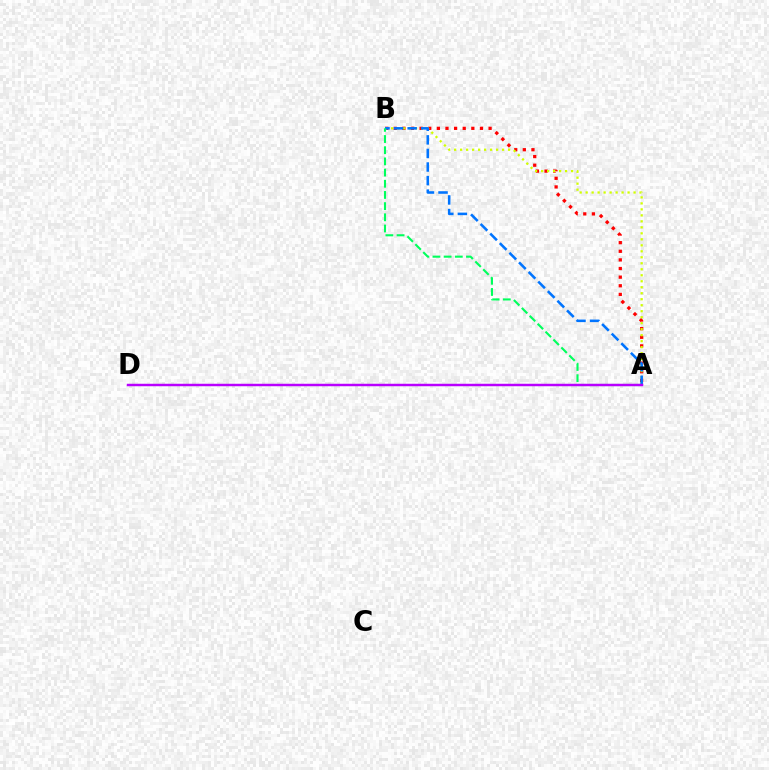{('A', 'B'): [{'color': '#ff0000', 'line_style': 'dotted', 'thickness': 2.34}, {'color': '#d1ff00', 'line_style': 'dotted', 'thickness': 1.63}, {'color': '#0074ff', 'line_style': 'dashed', 'thickness': 1.84}, {'color': '#00ff5c', 'line_style': 'dashed', 'thickness': 1.52}], ('A', 'D'): [{'color': '#b900ff', 'line_style': 'solid', 'thickness': 1.78}]}